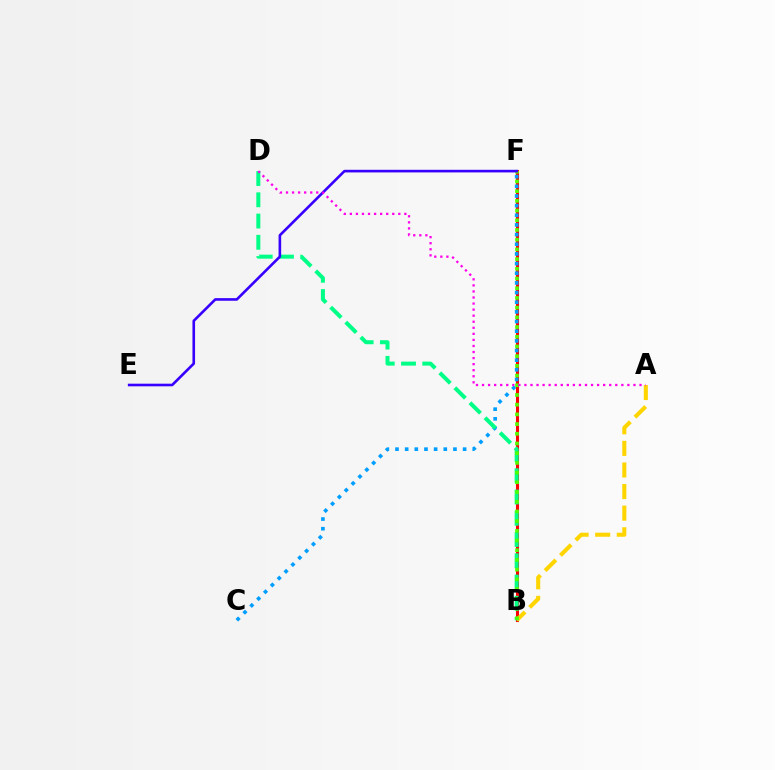{('B', 'F'): [{'color': '#ff0000', 'line_style': 'solid', 'thickness': 2.21}, {'color': '#4fff00', 'line_style': 'dotted', 'thickness': 2.64}], ('A', 'B'): [{'color': '#ffd500', 'line_style': 'dashed', 'thickness': 2.93}], ('C', 'F'): [{'color': '#009eff', 'line_style': 'dotted', 'thickness': 2.62}], ('B', 'D'): [{'color': '#00ff86', 'line_style': 'dashed', 'thickness': 2.89}], ('E', 'F'): [{'color': '#3700ff', 'line_style': 'solid', 'thickness': 1.89}], ('A', 'D'): [{'color': '#ff00ed', 'line_style': 'dotted', 'thickness': 1.65}]}